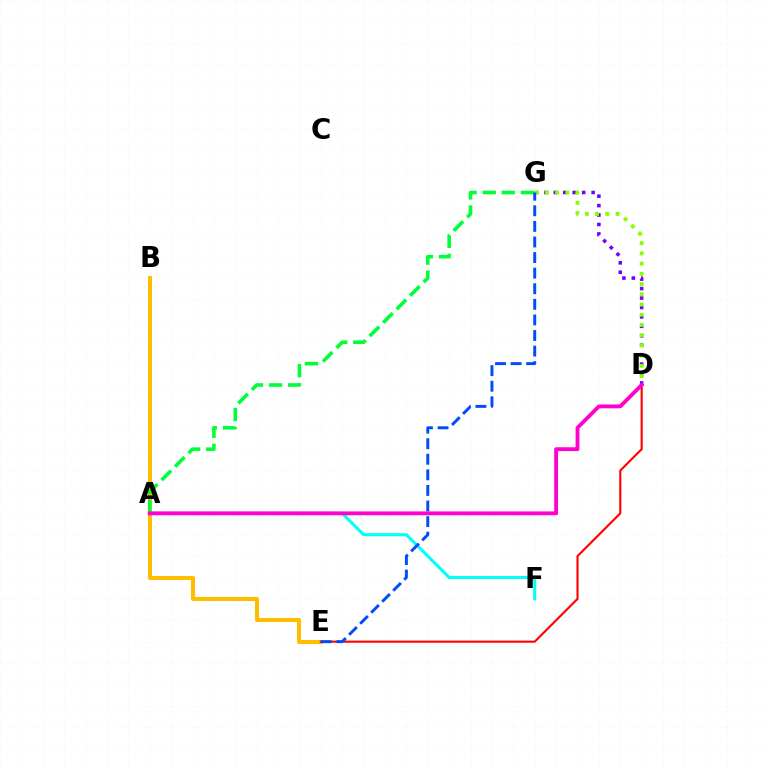{('D', 'G'): [{'color': '#7200ff', 'line_style': 'dotted', 'thickness': 2.56}, {'color': '#84ff00', 'line_style': 'dotted', 'thickness': 2.78}], ('B', 'E'): [{'color': '#ffbd00', 'line_style': 'solid', 'thickness': 2.91}], ('A', 'G'): [{'color': '#00ff39', 'line_style': 'dashed', 'thickness': 2.59}], ('A', 'F'): [{'color': '#00fff6', 'line_style': 'solid', 'thickness': 2.21}], ('D', 'E'): [{'color': '#ff0000', 'line_style': 'solid', 'thickness': 1.52}], ('E', 'G'): [{'color': '#004bff', 'line_style': 'dashed', 'thickness': 2.12}], ('A', 'D'): [{'color': '#ff00cf', 'line_style': 'solid', 'thickness': 2.76}]}